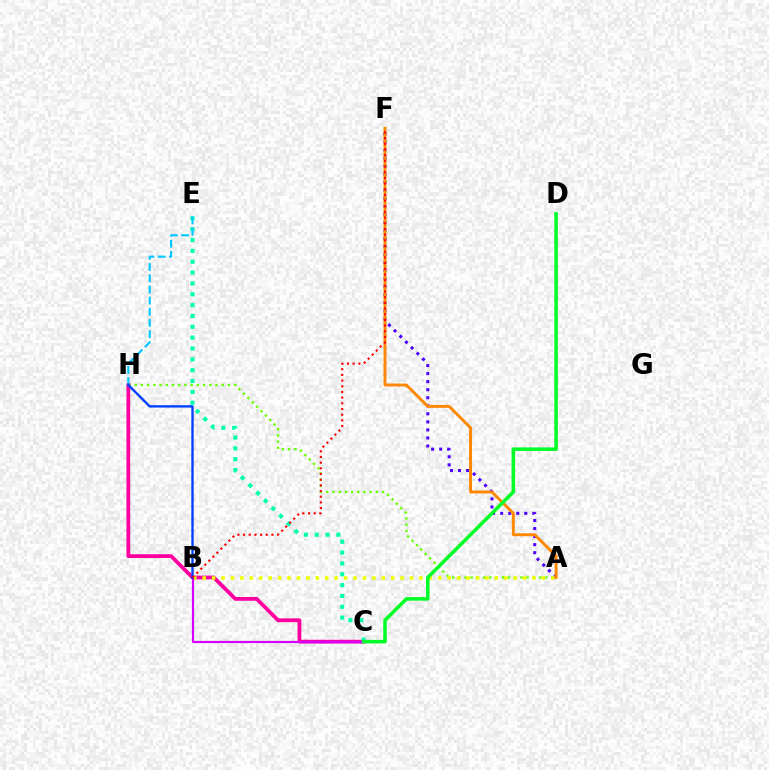{('A', 'F'): [{'color': '#4f00ff', 'line_style': 'dotted', 'thickness': 2.19}, {'color': '#ff8800', 'line_style': 'solid', 'thickness': 2.11}], ('A', 'H'): [{'color': '#66ff00', 'line_style': 'dotted', 'thickness': 1.69}], ('C', 'H'): [{'color': '#ff00a0', 'line_style': 'solid', 'thickness': 2.72}], ('C', 'E'): [{'color': '#00ffaf', 'line_style': 'dotted', 'thickness': 2.95}], ('A', 'B'): [{'color': '#eeff00', 'line_style': 'dotted', 'thickness': 2.56}], ('B', 'C'): [{'color': '#d600ff', 'line_style': 'solid', 'thickness': 1.58}], ('E', 'H'): [{'color': '#00c7ff', 'line_style': 'dashed', 'thickness': 1.52}], ('B', 'H'): [{'color': '#003fff', 'line_style': 'solid', 'thickness': 1.69}], ('B', 'F'): [{'color': '#ff0000', 'line_style': 'dotted', 'thickness': 1.54}], ('C', 'D'): [{'color': '#00ff27', 'line_style': 'solid', 'thickness': 2.55}]}